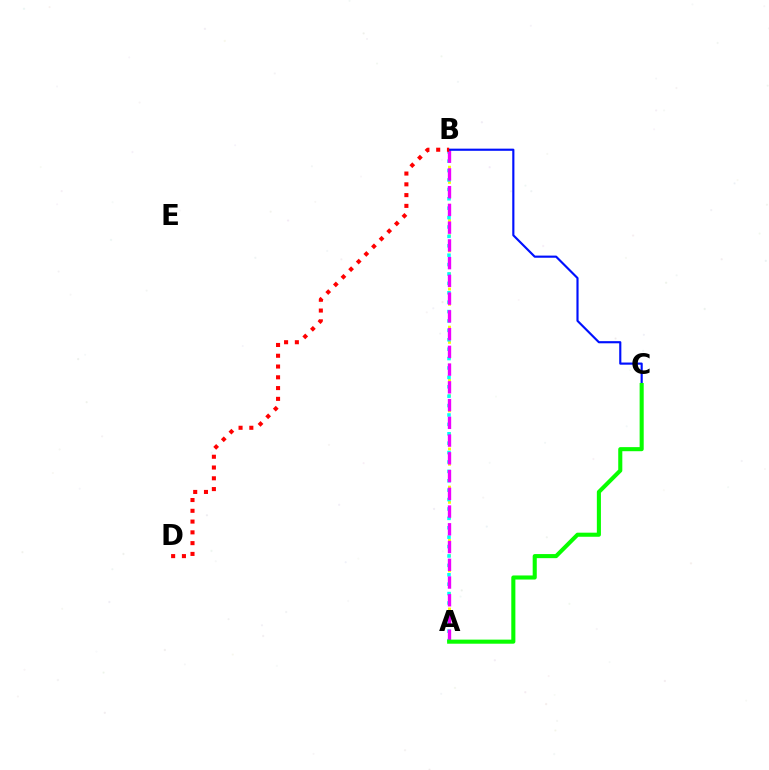{('A', 'B'): [{'color': '#fcf500', 'line_style': 'dotted', 'thickness': 2.07}, {'color': '#00fff6', 'line_style': 'dotted', 'thickness': 2.55}, {'color': '#ee00ff', 'line_style': 'dashed', 'thickness': 2.41}], ('B', 'C'): [{'color': '#0010ff', 'line_style': 'solid', 'thickness': 1.55}], ('A', 'C'): [{'color': '#08ff00', 'line_style': 'solid', 'thickness': 2.94}], ('B', 'D'): [{'color': '#ff0000', 'line_style': 'dotted', 'thickness': 2.93}]}